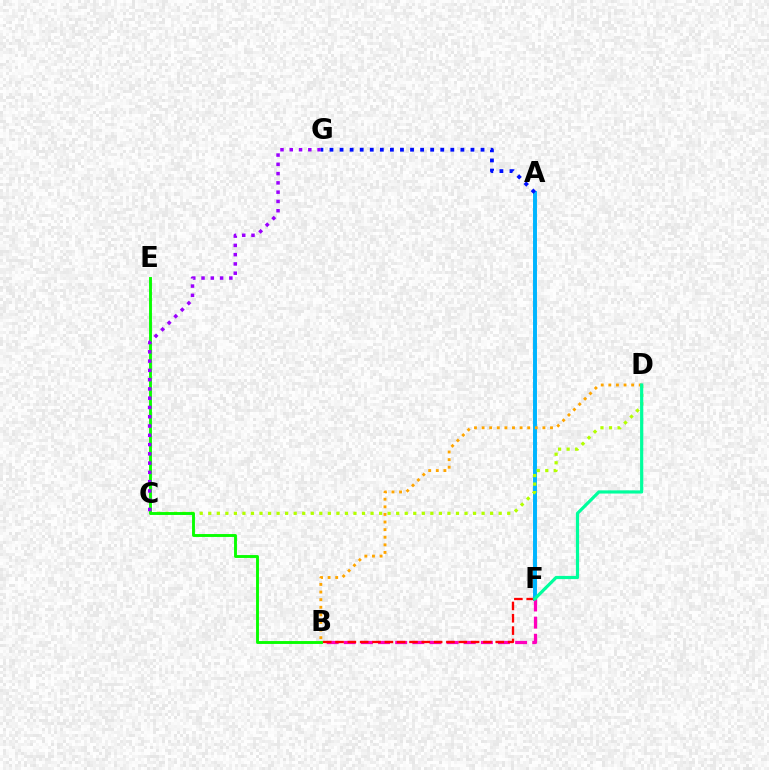{('A', 'F'): [{'color': '#00b5ff', 'line_style': 'solid', 'thickness': 2.84}], ('C', 'D'): [{'color': '#b3ff00', 'line_style': 'dotted', 'thickness': 2.32}], ('B', 'D'): [{'color': '#ffa500', 'line_style': 'dotted', 'thickness': 2.07}], ('B', 'F'): [{'color': '#ff00bd', 'line_style': 'dashed', 'thickness': 2.33}, {'color': '#ff0000', 'line_style': 'dashed', 'thickness': 1.67}], ('B', 'E'): [{'color': '#08ff00', 'line_style': 'solid', 'thickness': 2.08}], ('C', 'G'): [{'color': '#9b00ff', 'line_style': 'dotted', 'thickness': 2.52}], ('A', 'G'): [{'color': '#0010ff', 'line_style': 'dotted', 'thickness': 2.74}], ('D', 'F'): [{'color': '#00ff9d', 'line_style': 'solid', 'thickness': 2.3}]}